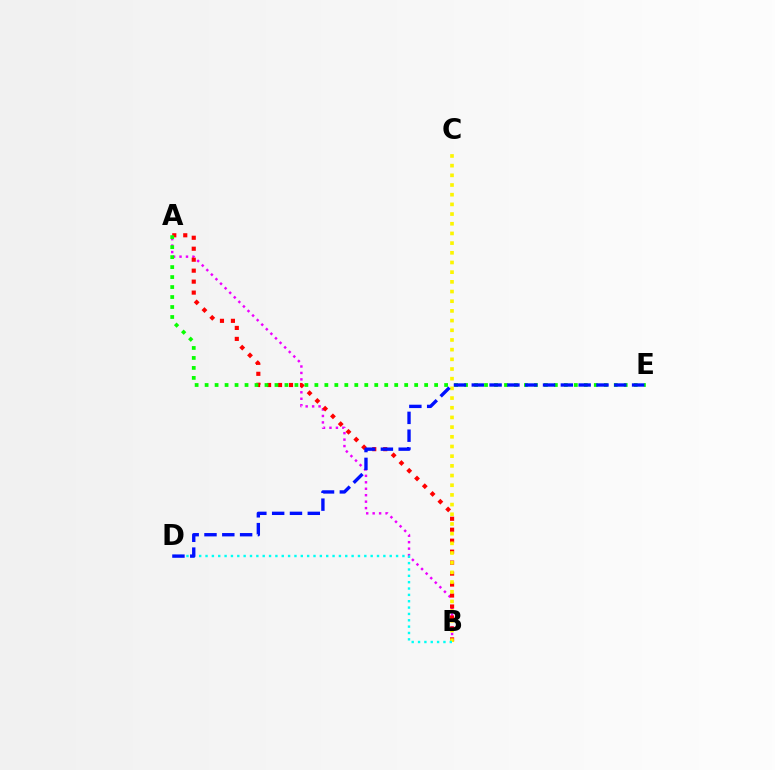{('A', 'B'): [{'color': '#ee00ff', 'line_style': 'dotted', 'thickness': 1.75}, {'color': '#ff0000', 'line_style': 'dotted', 'thickness': 2.98}], ('B', 'C'): [{'color': '#fcf500', 'line_style': 'dotted', 'thickness': 2.63}], ('A', 'E'): [{'color': '#08ff00', 'line_style': 'dotted', 'thickness': 2.71}], ('B', 'D'): [{'color': '#00fff6', 'line_style': 'dotted', 'thickness': 1.73}], ('D', 'E'): [{'color': '#0010ff', 'line_style': 'dashed', 'thickness': 2.42}]}